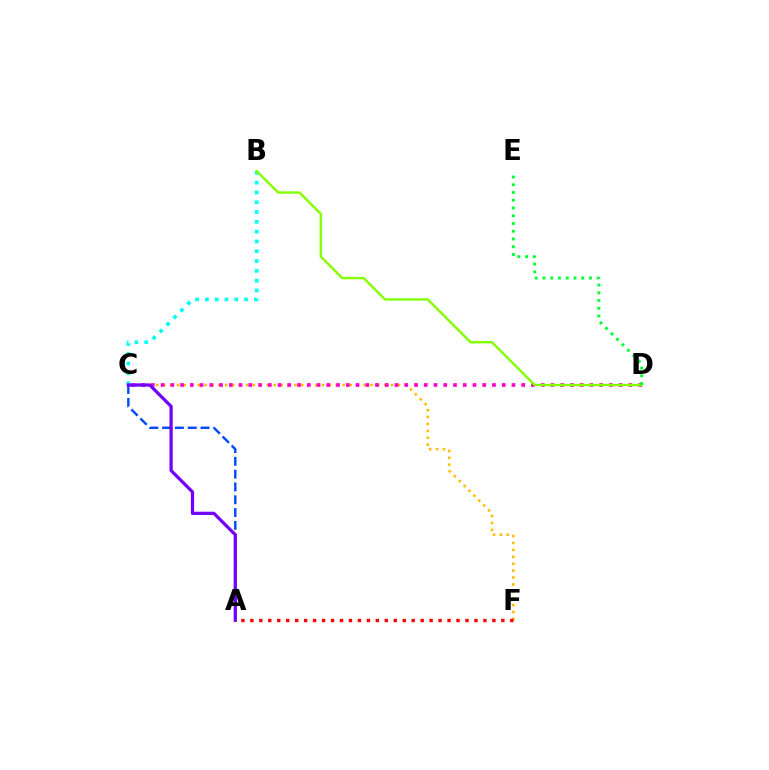{('C', 'F'): [{'color': '#ffbd00', 'line_style': 'dotted', 'thickness': 1.88}], ('A', 'F'): [{'color': '#ff0000', 'line_style': 'dotted', 'thickness': 2.44}], ('B', 'C'): [{'color': '#00fff6', 'line_style': 'dotted', 'thickness': 2.66}], ('C', 'D'): [{'color': '#ff00cf', 'line_style': 'dotted', 'thickness': 2.65}], ('B', 'D'): [{'color': '#84ff00', 'line_style': 'solid', 'thickness': 1.74}], ('D', 'E'): [{'color': '#00ff39', 'line_style': 'dotted', 'thickness': 2.1}], ('A', 'C'): [{'color': '#004bff', 'line_style': 'dashed', 'thickness': 1.74}, {'color': '#7200ff', 'line_style': 'solid', 'thickness': 2.33}]}